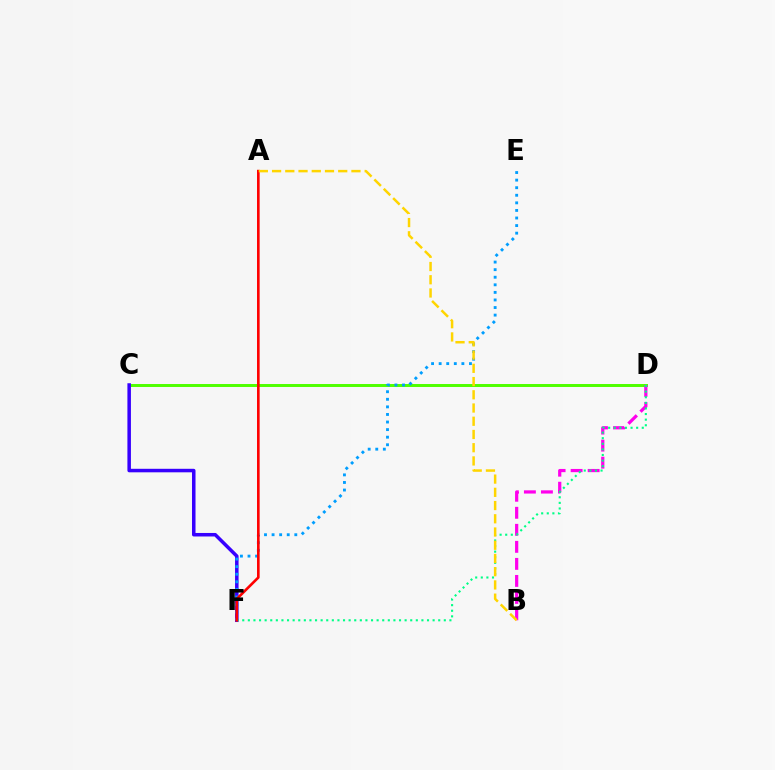{('C', 'D'): [{'color': '#4fff00', 'line_style': 'solid', 'thickness': 2.13}], ('B', 'D'): [{'color': '#ff00ed', 'line_style': 'dashed', 'thickness': 2.31}], ('C', 'F'): [{'color': '#3700ff', 'line_style': 'solid', 'thickness': 2.53}], ('D', 'F'): [{'color': '#00ff86', 'line_style': 'dotted', 'thickness': 1.52}], ('E', 'F'): [{'color': '#009eff', 'line_style': 'dotted', 'thickness': 2.06}], ('A', 'F'): [{'color': '#ff0000', 'line_style': 'solid', 'thickness': 1.9}], ('A', 'B'): [{'color': '#ffd500', 'line_style': 'dashed', 'thickness': 1.8}]}